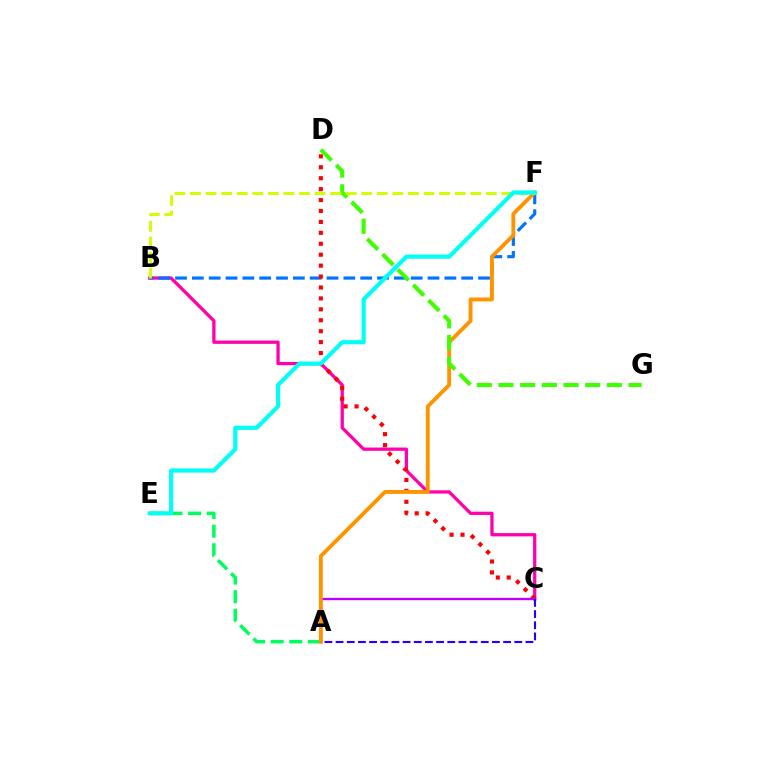{('B', 'C'): [{'color': '#ff00ac', 'line_style': 'solid', 'thickness': 2.35}], ('B', 'F'): [{'color': '#0074ff', 'line_style': 'dashed', 'thickness': 2.29}, {'color': '#d1ff00', 'line_style': 'dashed', 'thickness': 2.11}], ('C', 'D'): [{'color': '#ff0000', 'line_style': 'dotted', 'thickness': 2.97}], ('A', 'E'): [{'color': '#00ff5c', 'line_style': 'dashed', 'thickness': 2.53}], ('A', 'C'): [{'color': '#b900ff', 'line_style': 'solid', 'thickness': 1.7}, {'color': '#2500ff', 'line_style': 'dashed', 'thickness': 1.52}], ('A', 'F'): [{'color': '#ff9400', 'line_style': 'solid', 'thickness': 2.79}], ('D', 'G'): [{'color': '#3dff00', 'line_style': 'dashed', 'thickness': 2.94}], ('E', 'F'): [{'color': '#00fff6', 'line_style': 'solid', 'thickness': 3.0}]}